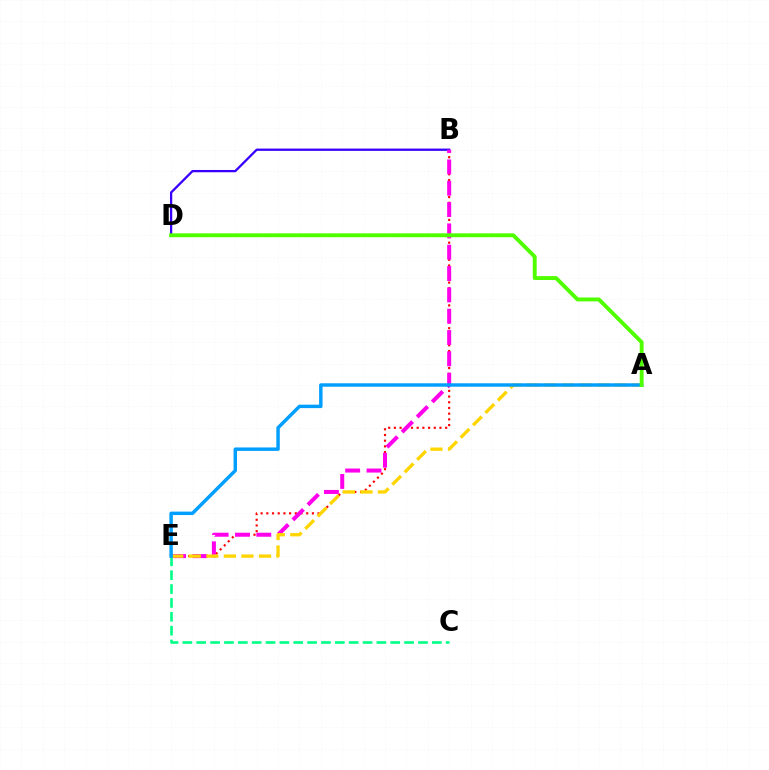{('B', 'E'): [{'color': '#ff0000', 'line_style': 'dotted', 'thickness': 1.55}, {'color': '#ff00ed', 'line_style': 'dashed', 'thickness': 2.9}], ('B', 'D'): [{'color': '#3700ff', 'line_style': 'solid', 'thickness': 1.65}], ('A', 'E'): [{'color': '#ffd500', 'line_style': 'dashed', 'thickness': 2.39}, {'color': '#009eff', 'line_style': 'solid', 'thickness': 2.48}], ('C', 'E'): [{'color': '#00ff86', 'line_style': 'dashed', 'thickness': 1.88}], ('A', 'D'): [{'color': '#4fff00', 'line_style': 'solid', 'thickness': 2.8}]}